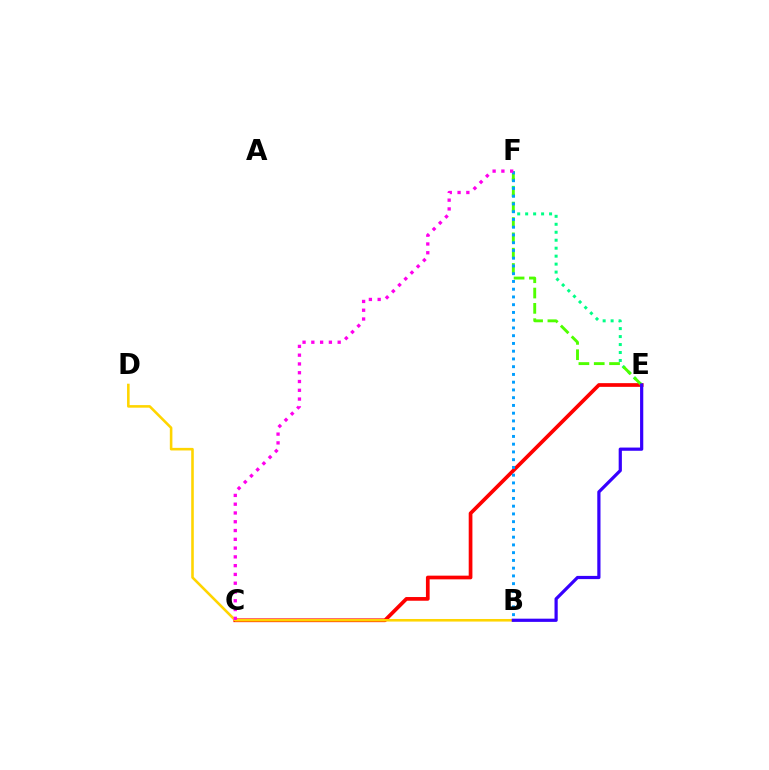{('E', 'F'): [{'color': '#00ff86', 'line_style': 'dotted', 'thickness': 2.17}, {'color': '#4fff00', 'line_style': 'dashed', 'thickness': 2.08}], ('C', 'E'): [{'color': '#ff0000', 'line_style': 'solid', 'thickness': 2.67}], ('B', 'D'): [{'color': '#ffd500', 'line_style': 'solid', 'thickness': 1.86}], ('B', 'F'): [{'color': '#009eff', 'line_style': 'dotted', 'thickness': 2.11}], ('C', 'F'): [{'color': '#ff00ed', 'line_style': 'dotted', 'thickness': 2.39}], ('B', 'E'): [{'color': '#3700ff', 'line_style': 'solid', 'thickness': 2.31}]}